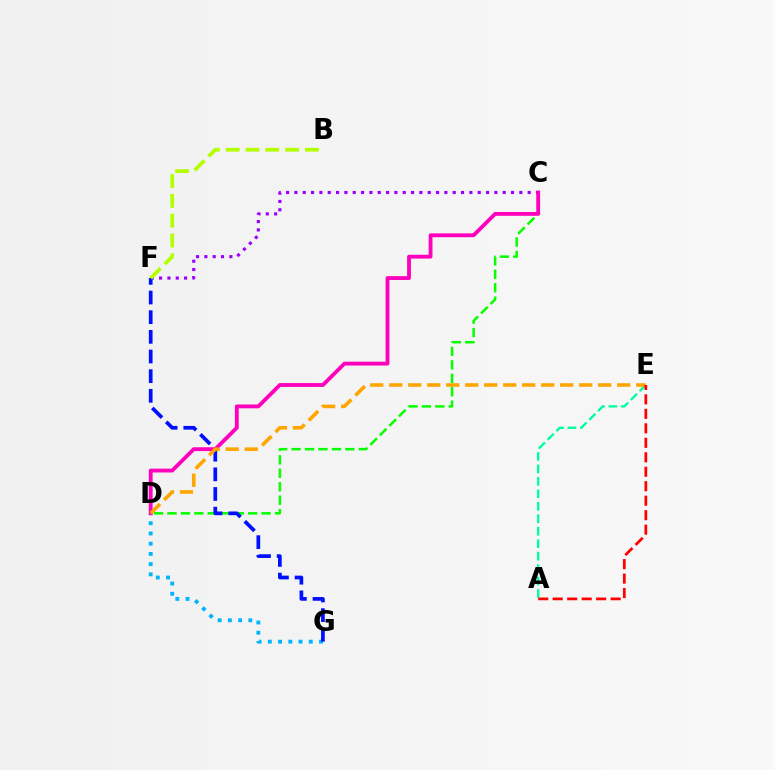{('A', 'E'): [{'color': '#00ff9d', 'line_style': 'dashed', 'thickness': 1.69}, {'color': '#ff0000', 'line_style': 'dashed', 'thickness': 1.97}], ('C', 'D'): [{'color': '#08ff00', 'line_style': 'dashed', 'thickness': 1.83}, {'color': '#ff00bd', 'line_style': 'solid', 'thickness': 2.76}], ('C', 'F'): [{'color': '#9b00ff', 'line_style': 'dotted', 'thickness': 2.26}], ('D', 'G'): [{'color': '#00b5ff', 'line_style': 'dotted', 'thickness': 2.78}], ('F', 'G'): [{'color': '#0010ff', 'line_style': 'dashed', 'thickness': 2.67}], ('D', 'E'): [{'color': '#ffa500', 'line_style': 'dashed', 'thickness': 2.58}], ('B', 'F'): [{'color': '#b3ff00', 'line_style': 'dashed', 'thickness': 2.69}]}